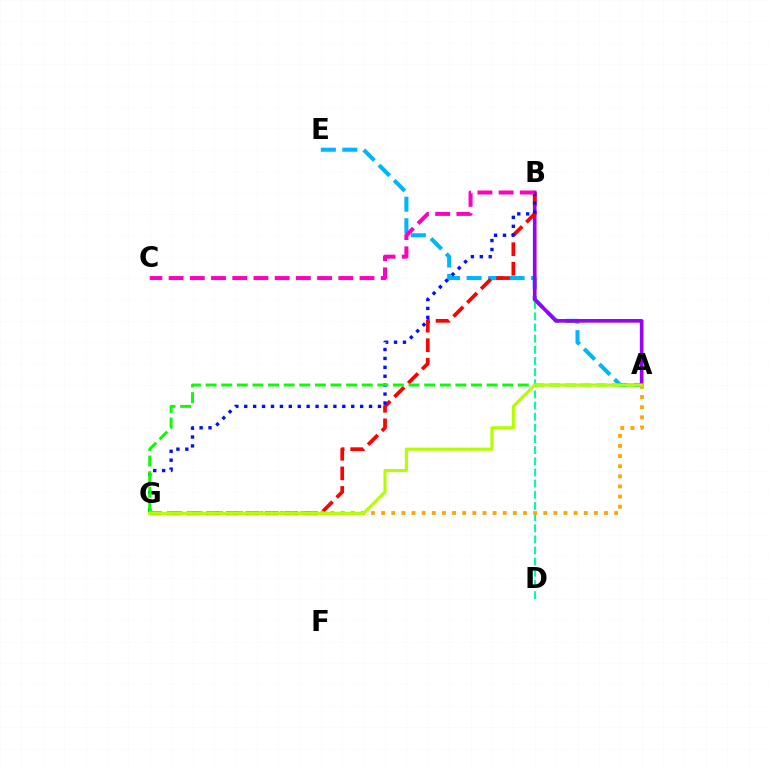{('A', 'E'): [{'color': '#00b5ff', 'line_style': 'dashed', 'thickness': 2.92}], ('B', 'D'): [{'color': '#00ff9d', 'line_style': 'dashed', 'thickness': 1.51}], ('A', 'B'): [{'color': '#9b00ff', 'line_style': 'solid', 'thickness': 2.62}], ('B', 'G'): [{'color': '#ff0000', 'line_style': 'dashed', 'thickness': 2.66}, {'color': '#0010ff', 'line_style': 'dotted', 'thickness': 2.42}], ('A', 'G'): [{'color': '#08ff00', 'line_style': 'dashed', 'thickness': 2.12}, {'color': '#ffa500', 'line_style': 'dotted', 'thickness': 2.75}, {'color': '#b3ff00', 'line_style': 'solid', 'thickness': 2.25}], ('B', 'C'): [{'color': '#ff00bd', 'line_style': 'dashed', 'thickness': 2.88}]}